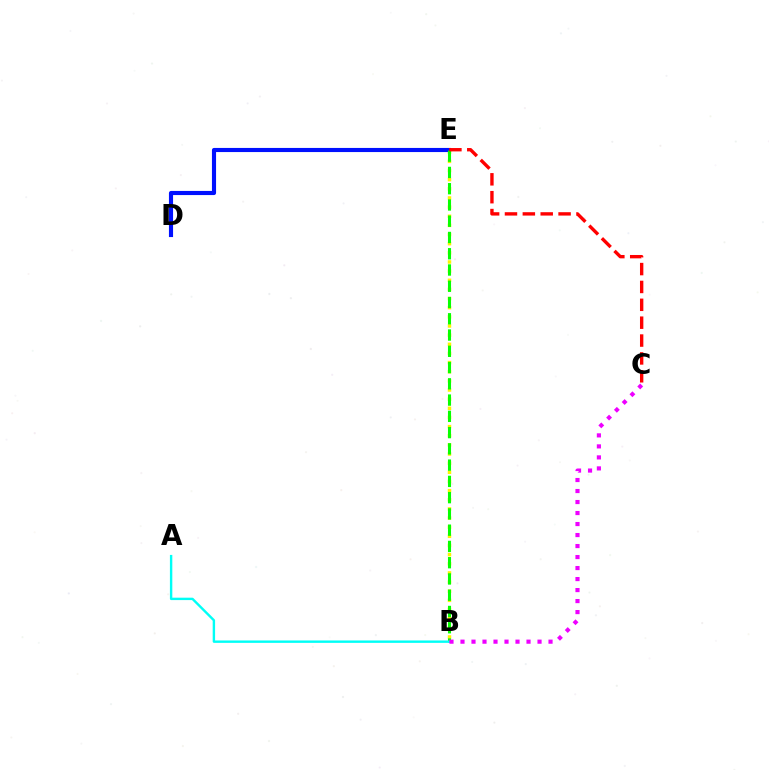{('B', 'E'): [{'color': '#fcf500', 'line_style': 'dotted', 'thickness': 2.48}, {'color': '#08ff00', 'line_style': 'dashed', 'thickness': 2.21}], ('D', 'E'): [{'color': '#0010ff', 'line_style': 'solid', 'thickness': 2.97}], ('A', 'B'): [{'color': '#00fff6', 'line_style': 'solid', 'thickness': 1.73}], ('C', 'E'): [{'color': '#ff0000', 'line_style': 'dashed', 'thickness': 2.43}], ('B', 'C'): [{'color': '#ee00ff', 'line_style': 'dotted', 'thickness': 2.99}]}